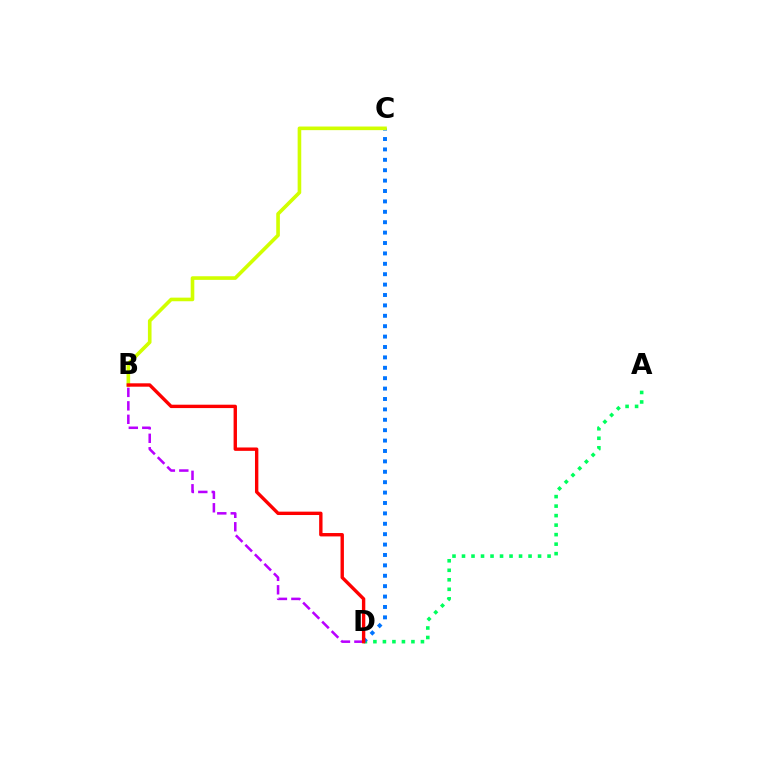{('A', 'D'): [{'color': '#00ff5c', 'line_style': 'dotted', 'thickness': 2.58}], ('B', 'D'): [{'color': '#b900ff', 'line_style': 'dashed', 'thickness': 1.83}, {'color': '#ff0000', 'line_style': 'solid', 'thickness': 2.43}], ('C', 'D'): [{'color': '#0074ff', 'line_style': 'dotted', 'thickness': 2.83}], ('B', 'C'): [{'color': '#d1ff00', 'line_style': 'solid', 'thickness': 2.61}]}